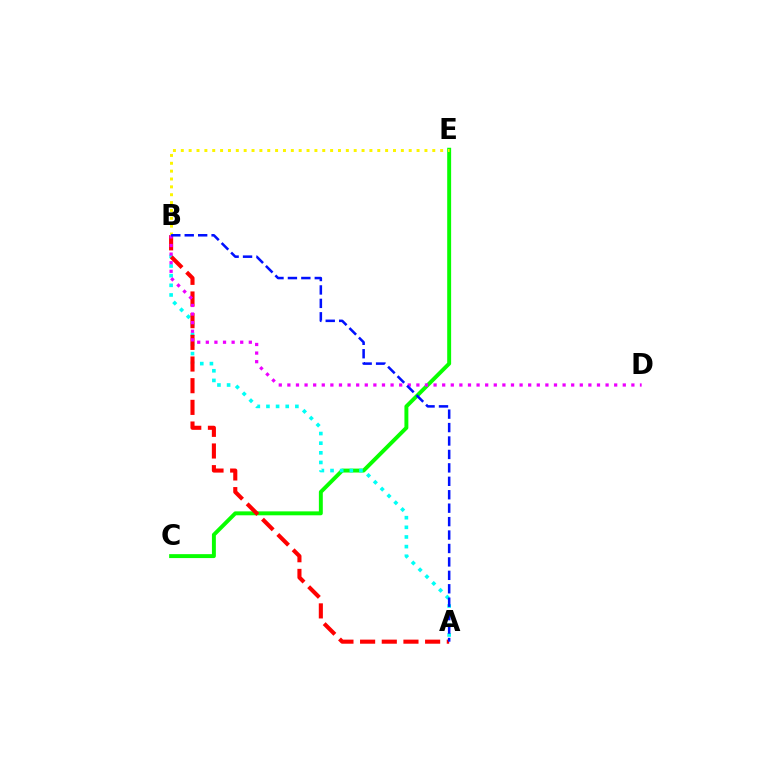{('C', 'E'): [{'color': '#08ff00', 'line_style': 'solid', 'thickness': 2.83}], ('A', 'B'): [{'color': '#00fff6', 'line_style': 'dotted', 'thickness': 2.62}, {'color': '#ff0000', 'line_style': 'dashed', 'thickness': 2.94}, {'color': '#0010ff', 'line_style': 'dashed', 'thickness': 1.82}], ('B', 'E'): [{'color': '#fcf500', 'line_style': 'dotted', 'thickness': 2.14}], ('B', 'D'): [{'color': '#ee00ff', 'line_style': 'dotted', 'thickness': 2.34}]}